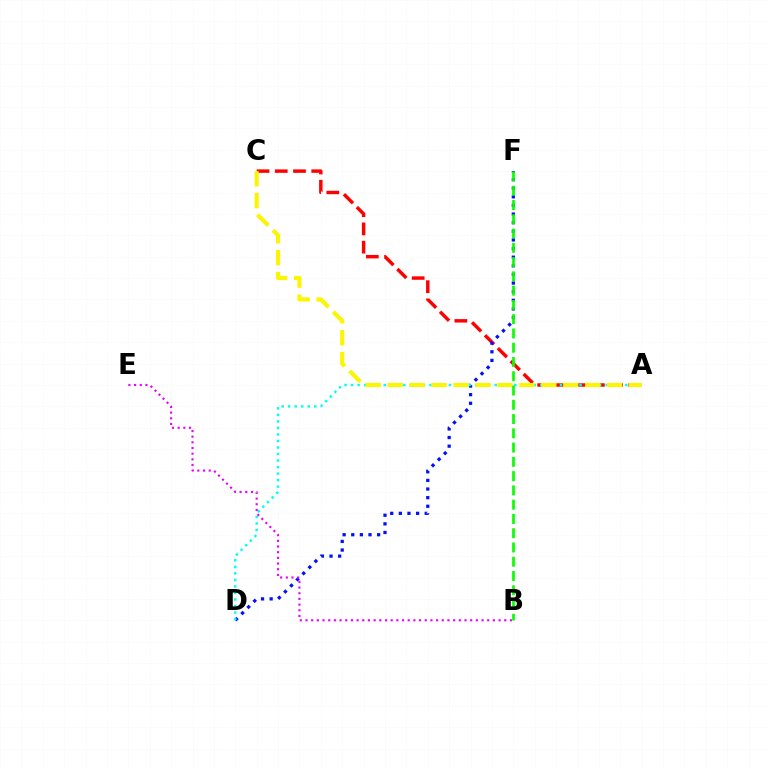{('A', 'C'): [{'color': '#ff0000', 'line_style': 'dashed', 'thickness': 2.48}, {'color': '#fcf500', 'line_style': 'dashed', 'thickness': 2.98}], ('D', 'F'): [{'color': '#0010ff', 'line_style': 'dotted', 'thickness': 2.34}], ('A', 'D'): [{'color': '#00fff6', 'line_style': 'dotted', 'thickness': 1.77}], ('B', 'E'): [{'color': '#ee00ff', 'line_style': 'dotted', 'thickness': 1.54}], ('B', 'F'): [{'color': '#08ff00', 'line_style': 'dashed', 'thickness': 1.94}]}